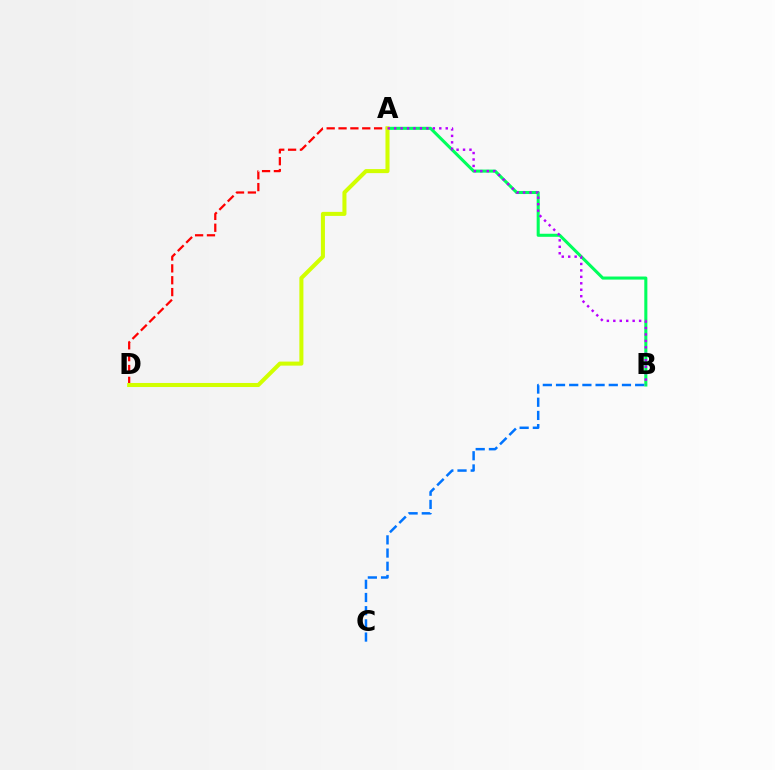{('A', 'D'): [{'color': '#ff0000', 'line_style': 'dashed', 'thickness': 1.61}, {'color': '#d1ff00', 'line_style': 'solid', 'thickness': 2.91}], ('A', 'B'): [{'color': '#00ff5c', 'line_style': 'solid', 'thickness': 2.21}, {'color': '#b900ff', 'line_style': 'dotted', 'thickness': 1.75}], ('B', 'C'): [{'color': '#0074ff', 'line_style': 'dashed', 'thickness': 1.79}]}